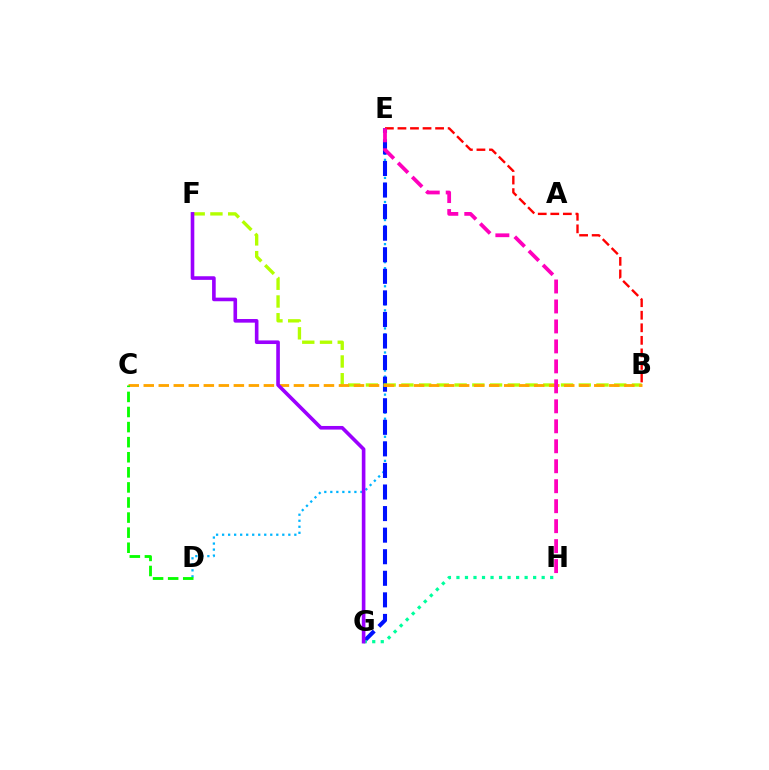{('D', 'E'): [{'color': '#00b5ff', 'line_style': 'dotted', 'thickness': 1.64}], ('E', 'G'): [{'color': '#0010ff', 'line_style': 'dashed', 'thickness': 2.93}], ('B', 'E'): [{'color': '#ff0000', 'line_style': 'dashed', 'thickness': 1.71}], ('B', 'F'): [{'color': '#b3ff00', 'line_style': 'dashed', 'thickness': 2.41}], ('B', 'C'): [{'color': '#ffa500', 'line_style': 'dashed', 'thickness': 2.04}], ('G', 'H'): [{'color': '#00ff9d', 'line_style': 'dotted', 'thickness': 2.32}], ('E', 'H'): [{'color': '#ff00bd', 'line_style': 'dashed', 'thickness': 2.71}], ('F', 'G'): [{'color': '#9b00ff', 'line_style': 'solid', 'thickness': 2.61}], ('C', 'D'): [{'color': '#08ff00', 'line_style': 'dashed', 'thickness': 2.05}]}